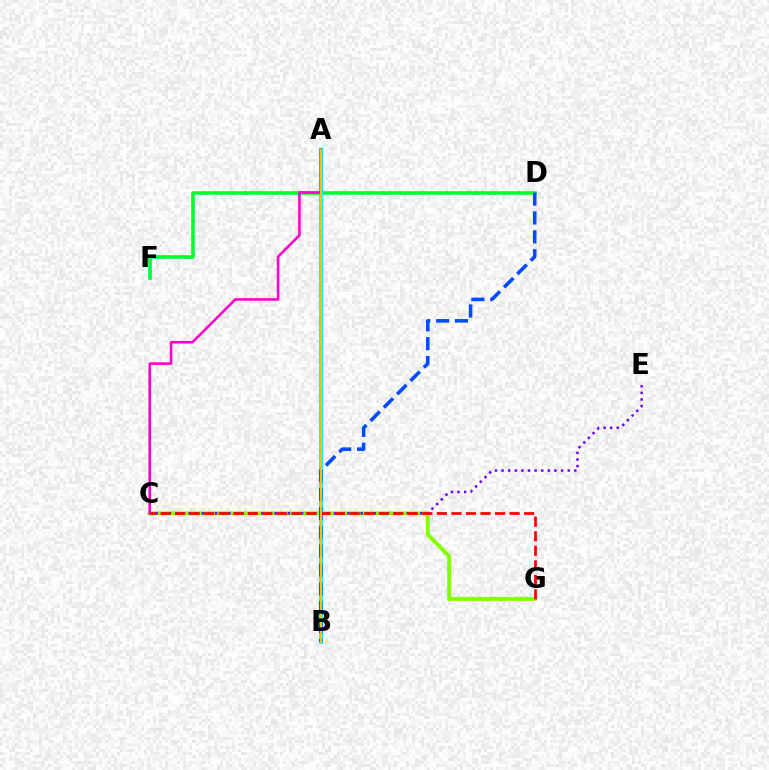{('D', 'F'): [{'color': '#00ff39', 'line_style': 'solid', 'thickness': 2.62}], ('C', 'G'): [{'color': '#84ff00', 'line_style': 'solid', 'thickness': 2.87}, {'color': '#ff0000', 'line_style': 'dashed', 'thickness': 1.98}], ('A', 'B'): [{'color': '#00fff6', 'line_style': 'solid', 'thickness': 2.98}, {'color': '#ffbd00', 'line_style': 'solid', 'thickness': 1.51}], ('C', 'E'): [{'color': '#7200ff', 'line_style': 'dotted', 'thickness': 1.8}], ('B', 'D'): [{'color': '#004bff', 'line_style': 'dashed', 'thickness': 2.56}], ('A', 'C'): [{'color': '#ff00cf', 'line_style': 'solid', 'thickness': 1.87}]}